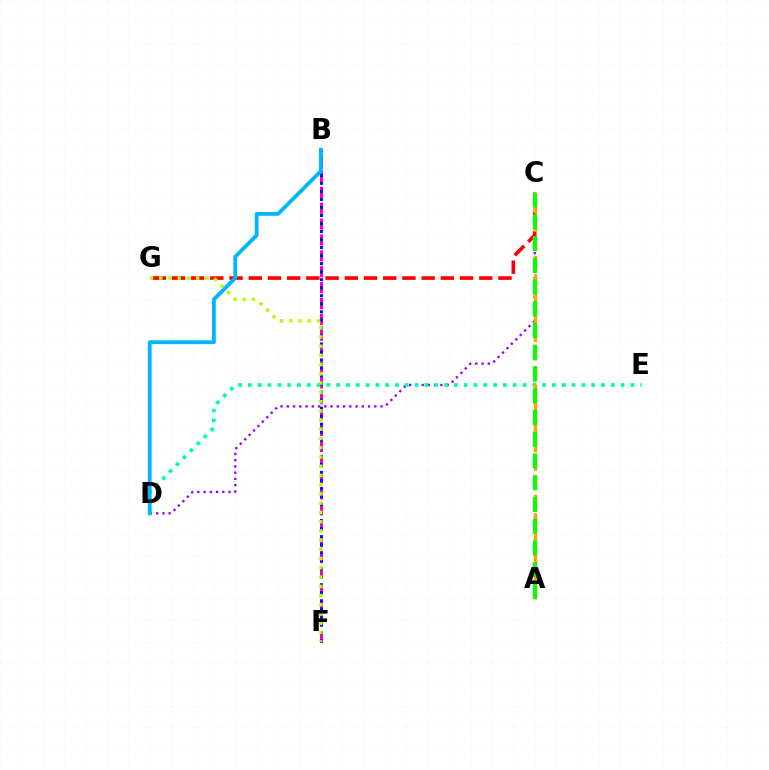{('C', 'D'): [{'color': '#9b00ff', 'line_style': 'dotted', 'thickness': 1.7}], ('B', 'F'): [{'color': '#ff00bd', 'line_style': 'dashed', 'thickness': 2.16}, {'color': '#0010ff', 'line_style': 'dotted', 'thickness': 2.18}], ('D', 'E'): [{'color': '#00ff9d', 'line_style': 'dotted', 'thickness': 2.66}], ('C', 'G'): [{'color': '#ff0000', 'line_style': 'dashed', 'thickness': 2.61}], ('A', 'C'): [{'color': '#ffa500', 'line_style': 'dashed', 'thickness': 2.5}, {'color': '#08ff00', 'line_style': 'dashed', 'thickness': 2.95}], ('F', 'G'): [{'color': '#b3ff00', 'line_style': 'dotted', 'thickness': 2.51}], ('B', 'D'): [{'color': '#00b5ff', 'line_style': 'solid', 'thickness': 2.75}]}